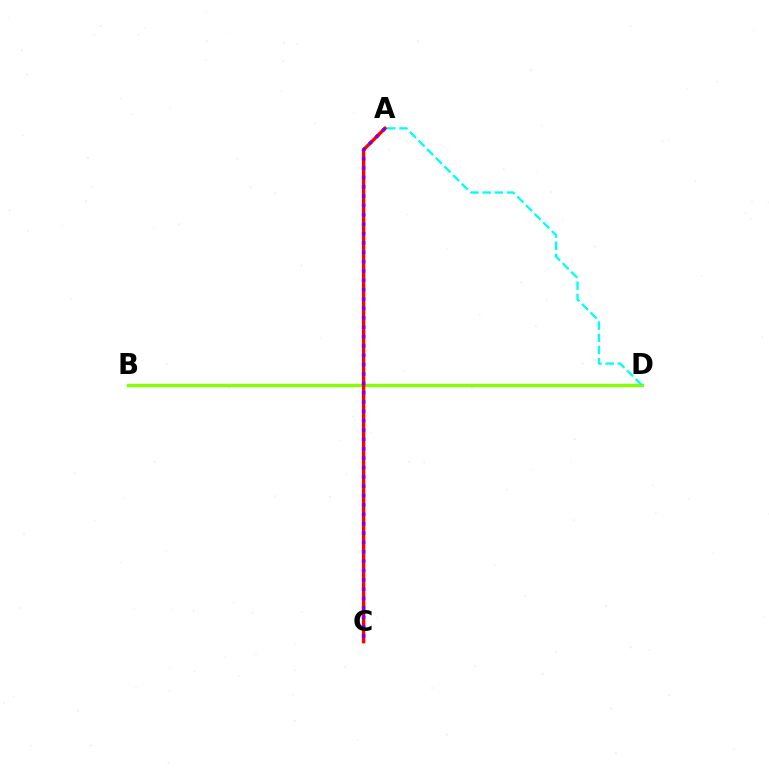{('B', 'D'): [{'color': '#84ff00', 'line_style': 'solid', 'thickness': 2.39}], ('A', 'D'): [{'color': '#00fff6', 'line_style': 'dashed', 'thickness': 1.66}], ('A', 'C'): [{'color': '#ff0000', 'line_style': 'solid', 'thickness': 2.46}, {'color': '#7200ff', 'line_style': 'dotted', 'thickness': 2.54}]}